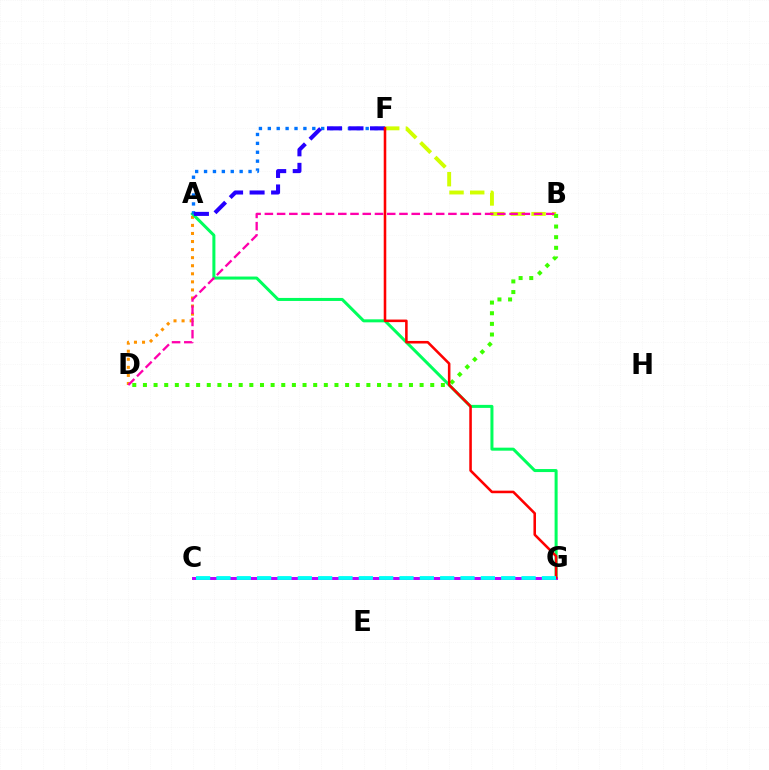{('A', 'D'): [{'color': '#ff9400', 'line_style': 'dotted', 'thickness': 2.19}], ('A', 'G'): [{'color': '#00ff5c', 'line_style': 'solid', 'thickness': 2.17}], ('B', 'F'): [{'color': '#d1ff00', 'line_style': 'dashed', 'thickness': 2.81}], ('C', 'G'): [{'color': '#b900ff', 'line_style': 'solid', 'thickness': 2.13}, {'color': '#00fff6', 'line_style': 'dashed', 'thickness': 2.76}], ('B', 'D'): [{'color': '#ff00ac', 'line_style': 'dashed', 'thickness': 1.66}, {'color': '#3dff00', 'line_style': 'dotted', 'thickness': 2.89}], ('A', 'F'): [{'color': '#0074ff', 'line_style': 'dotted', 'thickness': 2.42}, {'color': '#2500ff', 'line_style': 'dashed', 'thickness': 2.92}], ('F', 'G'): [{'color': '#ff0000', 'line_style': 'solid', 'thickness': 1.84}]}